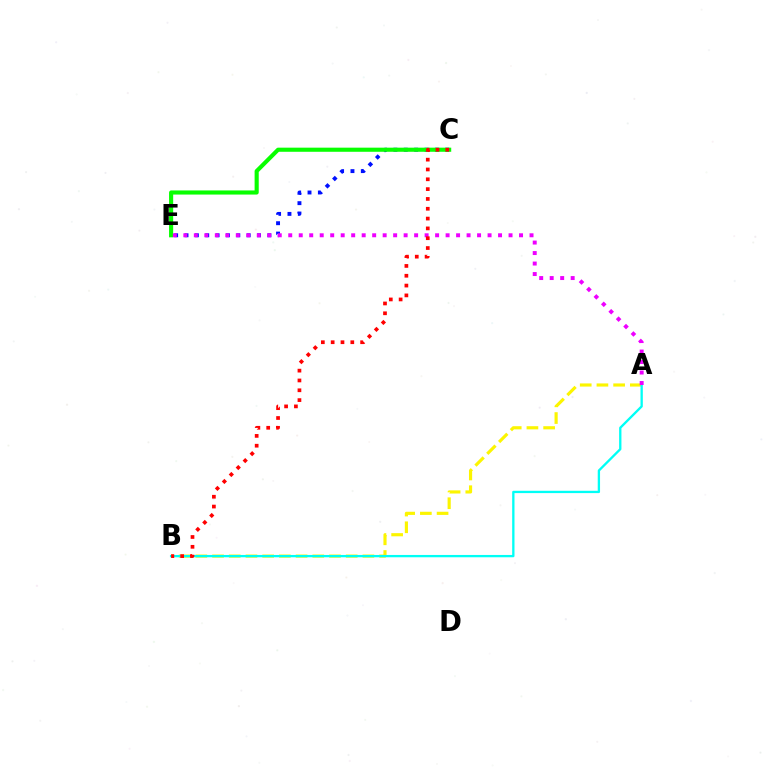{('C', 'E'): [{'color': '#0010ff', 'line_style': 'dotted', 'thickness': 2.82}, {'color': '#08ff00', 'line_style': 'solid', 'thickness': 2.97}], ('A', 'B'): [{'color': '#fcf500', 'line_style': 'dashed', 'thickness': 2.27}, {'color': '#00fff6', 'line_style': 'solid', 'thickness': 1.67}], ('A', 'E'): [{'color': '#ee00ff', 'line_style': 'dotted', 'thickness': 2.85}], ('B', 'C'): [{'color': '#ff0000', 'line_style': 'dotted', 'thickness': 2.67}]}